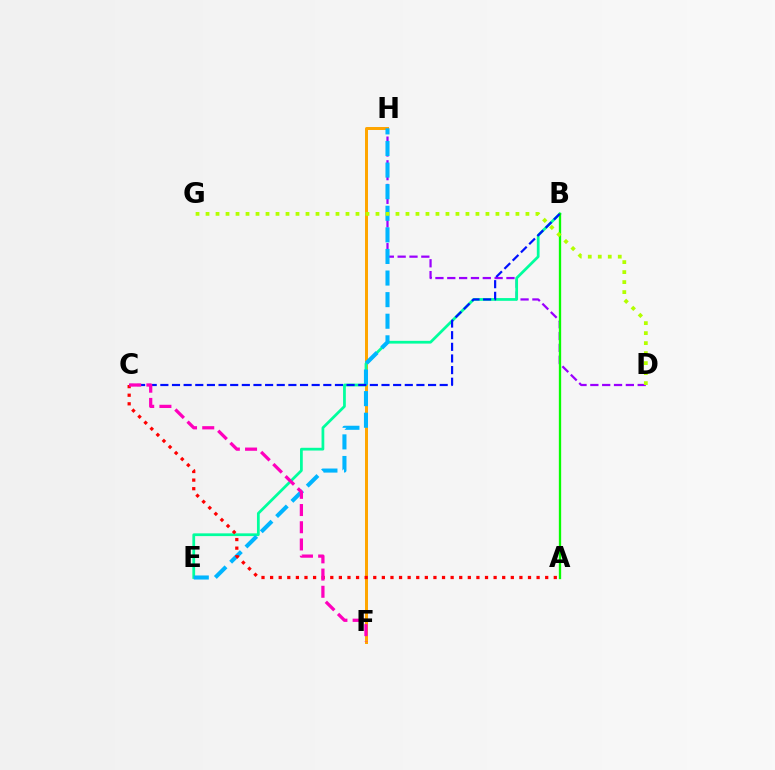{('D', 'H'): [{'color': '#9b00ff', 'line_style': 'dashed', 'thickness': 1.61}], ('F', 'H'): [{'color': '#ffa500', 'line_style': 'solid', 'thickness': 2.15}], ('B', 'E'): [{'color': '#00ff9d', 'line_style': 'solid', 'thickness': 1.98}], ('A', 'B'): [{'color': '#08ff00', 'line_style': 'solid', 'thickness': 1.67}], ('E', 'H'): [{'color': '#00b5ff', 'line_style': 'dashed', 'thickness': 2.93}], ('B', 'C'): [{'color': '#0010ff', 'line_style': 'dashed', 'thickness': 1.58}], ('A', 'C'): [{'color': '#ff0000', 'line_style': 'dotted', 'thickness': 2.34}], ('D', 'G'): [{'color': '#b3ff00', 'line_style': 'dotted', 'thickness': 2.72}], ('C', 'F'): [{'color': '#ff00bd', 'line_style': 'dashed', 'thickness': 2.34}]}